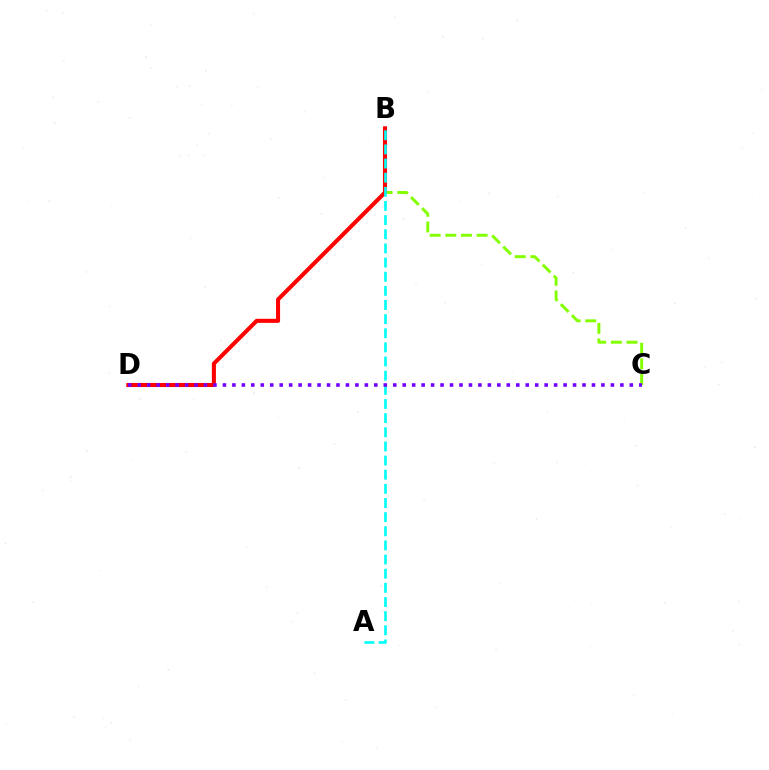{('B', 'C'): [{'color': '#84ff00', 'line_style': 'dashed', 'thickness': 2.13}], ('B', 'D'): [{'color': '#ff0000', 'line_style': 'solid', 'thickness': 2.92}], ('A', 'B'): [{'color': '#00fff6', 'line_style': 'dashed', 'thickness': 1.92}], ('C', 'D'): [{'color': '#7200ff', 'line_style': 'dotted', 'thickness': 2.57}]}